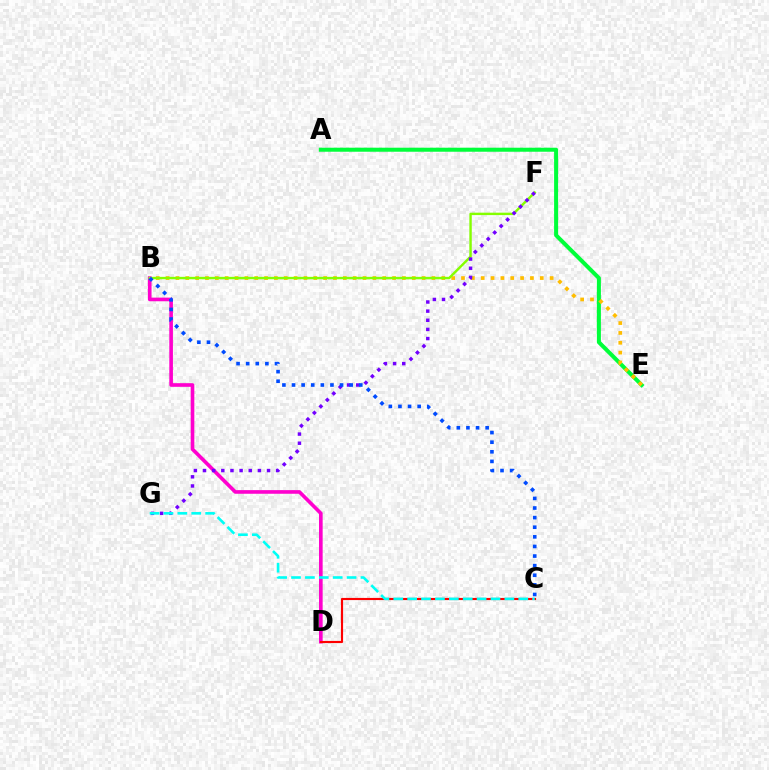{('B', 'D'): [{'color': '#ff00cf', 'line_style': 'solid', 'thickness': 2.62}], ('A', 'E'): [{'color': '#00ff39', 'line_style': 'solid', 'thickness': 2.9}], ('B', 'E'): [{'color': '#ffbd00', 'line_style': 'dotted', 'thickness': 2.68}], ('B', 'F'): [{'color': '#84ff00', 'line_style': 'solid', 'thickness': 1.74}], ('C', 'D'): [{'color': '#ff0000', 'line_style': 'solid', 'thickness': 1.55}], ('F', 'G'): [{'color': '#7200ff', 'line_style': 'dotted', 'thickness': 2.48}], ('B', 'C'): [{'color': '#004bff', 'line_style': 'dotted', 'thickness': 2.61}], ('C', 'G'): [{'color': '#00fff6', 'line_style': 'dashed', 'thickness': 1.89}]}